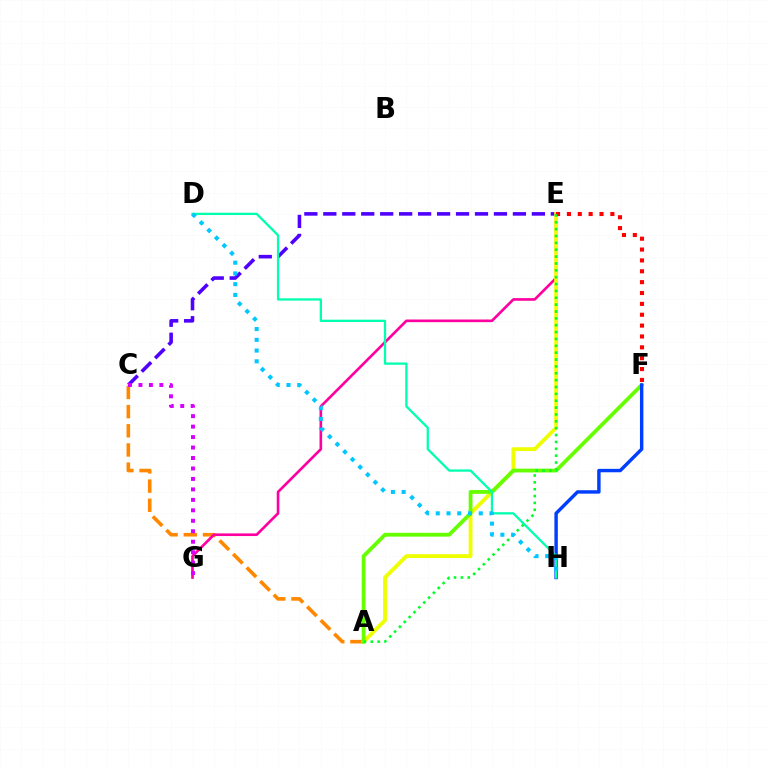{('A', 'C'): [{'color': '#ff8800', 'line_style': 'dashed', 'thickness': 2.6}], ('C', 'E'): [{'color': '#4f00ff', 'line_style': 'dashed', 'thickness': 2.58}], ('E', 'G'): [{'color': '#ff00a0', 'line_style': 'solid', 'thickness': 1.91}], ('C', 'G'): [{'color': '#d600ff', 'line_style': 'dotted', 'thickness': 2.84}], ('A', 'E'): [{'color': '#eeff00', 'line_style': 'solid', 'thickness': 2.76}, {'color': '#00ff27', 'line_style': 'dotted', 'thickness': 1.87}], ('A', 'F'): [{'color': '#66ff00', 'line_style': 'solid', 'thickness': 2.74}], ('E', 'F'): [{'color': '#ff0000', 'line_style': 'dotted', 'thickness': 2.95}], ('F', 'H'): [{'color': '#003fff', 'line_style': 'solid', 'thickness': 2.47}], ('D', 'H'): [{'color': '#00ffaf', 'line_style': 'solid', 'thickness': 1.64}, {'color': '#00c7ff', 'line_style': 'dotted', 'thickness': 2.92}]}